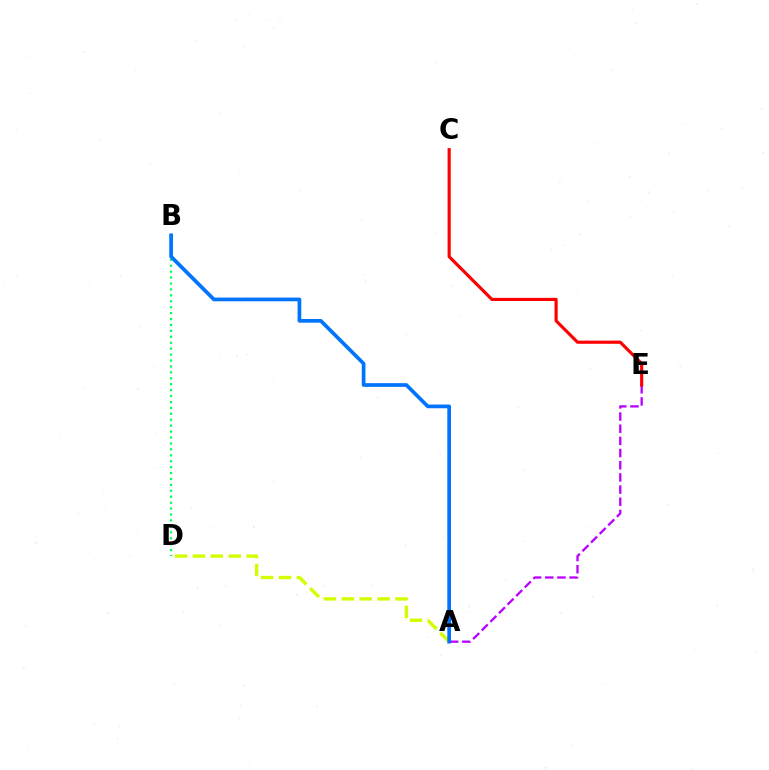{('A', 'D'): [{'color': '#d1ff00', 'line_style': 'dashed', 'thickness': 2.43}], ('B', 'D'): [{'color': '#00ff5c', 'line_style': 'dotted', 'thickness': 1.61}], ('A', 'E'): [{'color': '#b900ff', 'line_style': 'dashed', 'thickness': 1.65}], ('C', 'E'): [{'color': '#ff0000', 'line_style': 'solid', 'thickness': 2.27}], ('A', 'B'): [{'color': '#0074ff', 'line_style': 'solid', 'thickness': 2.66}]}